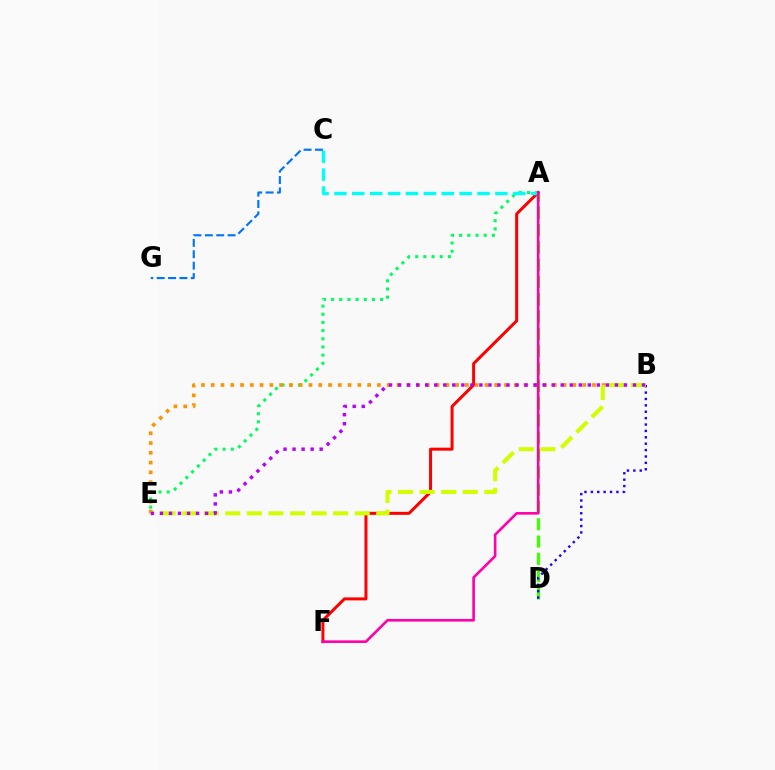{('A', 'D'): [{'color': '#3dff00', 'line_style': 'dashed', 'thickness': 2.35}], ('A', 'F'): [{'color': '#ff0000', 'line_style': 'solid', 'thickness': 2.16}, {'color': '#ff00ac', 'line_style': 'solid', 'thickness': 1.89}], ('A', 'E'): [{'color': '#00ff5c', 'line_style': 'dotted', 'thickness': 2.22}], ('B', 'E'): [{'color': '#ff9400', 'line_style': 'dotted', 'thickness': 2.66}, {'color': '#d1ff00', 'line_style': 'dashed', 'thickness': 2.93}, {'color': '#b900ff', 'line_style': 'dotted', 'thickness': 2.45}], ('B', 'D'): [{'color': '#2500ff', 'line_style': 'dotted', 'thickness': 1.74}], ('A', 'C'): [{'color': '#00fff6', 'line_style': 'dashed', 'thickness': 2.43}], ('C', 'G'): [{'color': '#0074ff', 'line_style': 'dashed', 'thickness': 1.54}]}